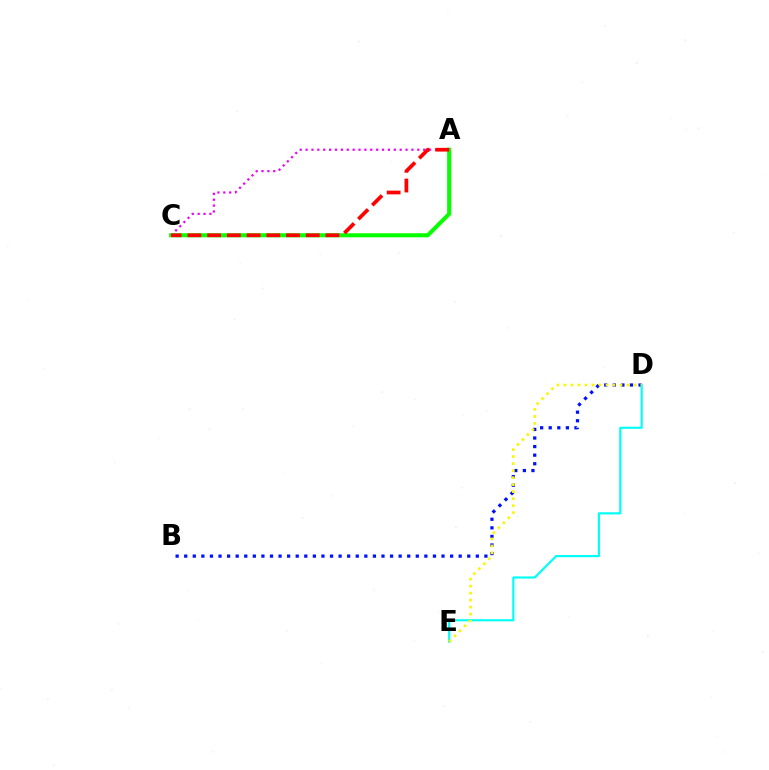{('A', 'C'): [{'color': '#ee00ff', 'line_style': 'dotted', 'thickness': 1.6}, {'color': '#08ff00', 'line_style': 'solid', 'thickness': 2.93}, {'color': '#ff0000', 'line_style': 'dashed', 'thickness': 2.68}], ('B', 'D'): [{'color': '#0010ff', 'line_style': 'dotted', 'thickness': 2.33}], ('D', 'E'): [{'color': '#00fff6', 'line_style': 'solid', 'thickness': 1.56}, {'color': '#fcf500', 'line_style': 'dotted', 'thickness': 1.9}]}